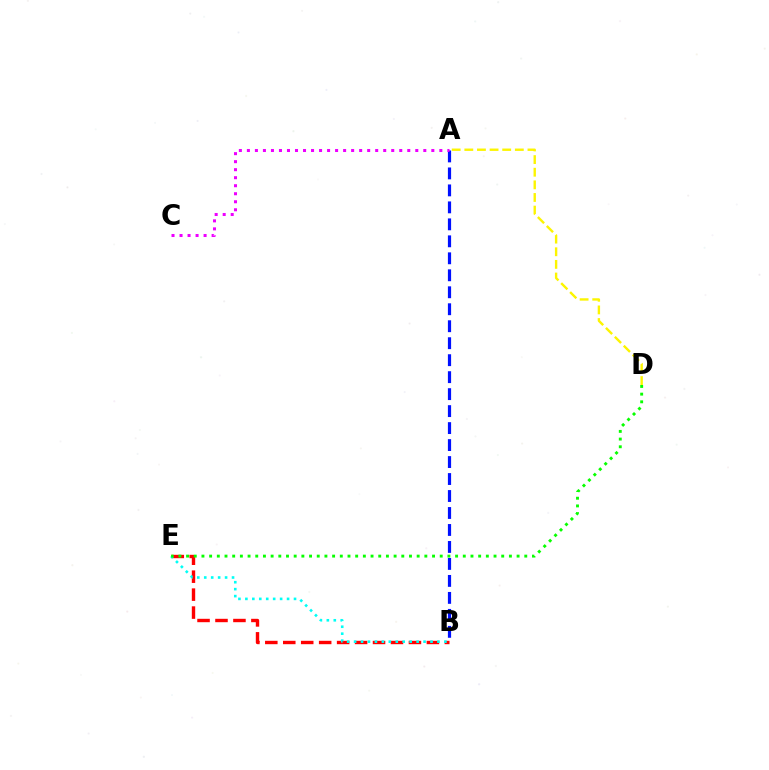{('B', 'E'): [{'color': '#ff0000', 'line_style': 'dashed', 'thickness': 2.44}, {'color': '#00fff6', 'line_style': 'dotted', 'thickness': 1.89}], ('A', 'B'): [{'color': '#0010ff', 'line_style': 'dashed', 'thickness': 2.31}], ('D', 'E'): [{'color': '#08ff00', 'line_style': 'dotted', 'thickness': 2.09}], ('A', 'D'): [{'color': '#fcf500', 'line_style': 'dashed', 'thickness': 1.72}], ('A', 'C'): [{'color': '#ee00ff', 'line_style': 'dotted', 'thickness': 2.18}]}